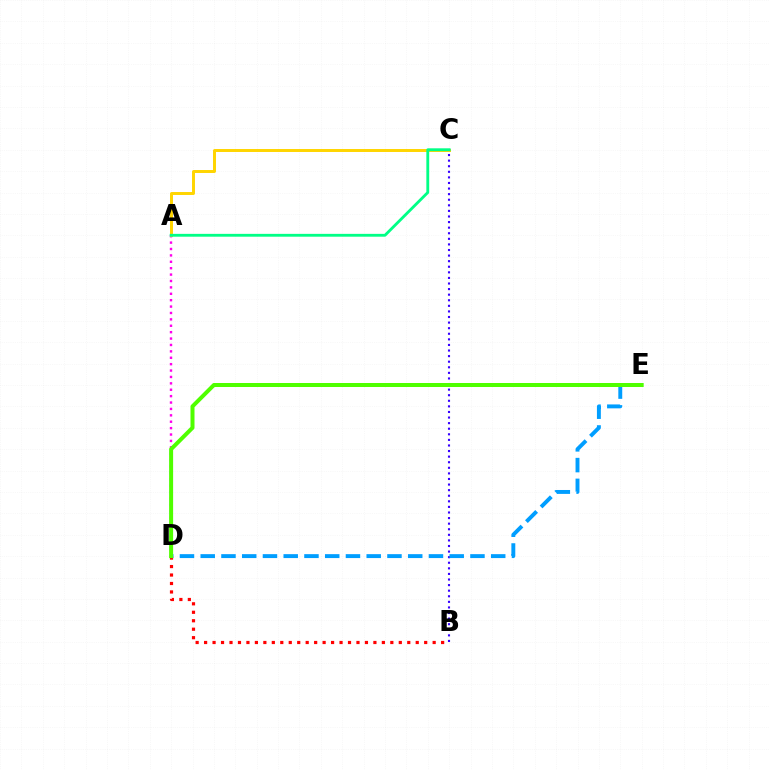{('A', 'D'): [{'color': '#ff00ed', 'line_style': 'dotted', 'thickness': 1.74}], ('B', 'C'): [{'color': '#3700ff', 'line_style': 'dotted', 'thickness': 1.52}], ('D', 'E'): [{'color': '#009eff', 'line_style': 'dashed', 'thickness': 2.82}, {'color': '#4fff00', 'line_style': 'solid', 'thickness': 2.88}], ('A', 'C'): [{'color': '#ffd500', 'line_style': 'solid', 'thickness': 2.13}, {'color': '#00ff86', 'line_style': 'solid', 'thickness': 2.04}], ('B', 'D'): [{'color': '#ff0000', 'line_style': 'dotted', 'thickness': 2.3}]}